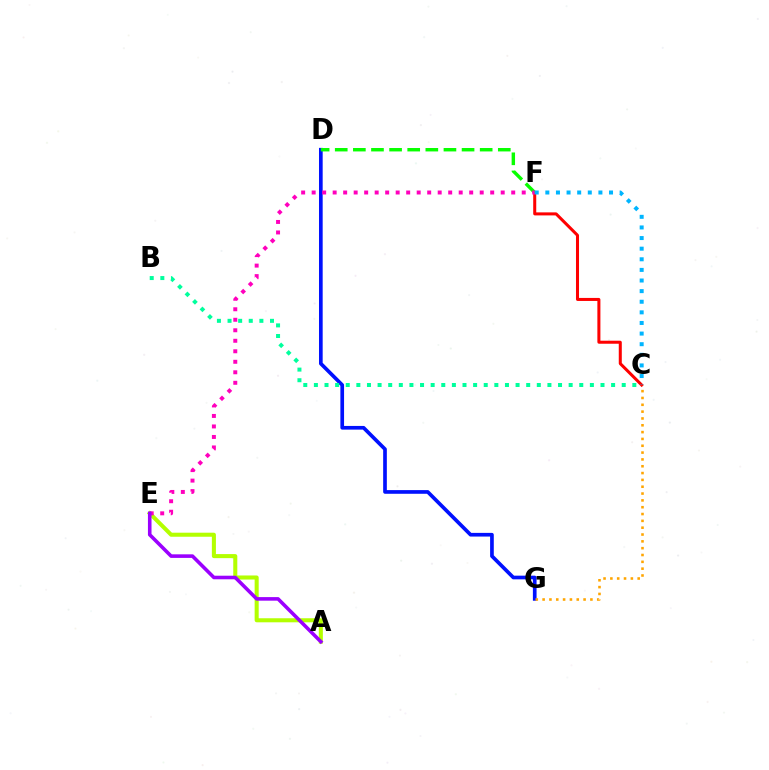{('C', 'F'): [{'color': '#ff0000', 'line_style': 'solid', 'thickness': 2.18}, {'color': '#00b5ff', 'line_style': 'dotted', 'thickness': 2.88}], ('A', 'E'): [{'color': '#b3ff00', 'line_style': 'solid', 'thickness': 2.92}, {'color': '#9b00ff', 'line_style': 'solid', 'thickness': 2.58}], ('D', 'G'): [{'color': '#0010ff', 'line_style': 'solid', 'thickness': 2.65}], ('D', 'F'): [{'color': '#08ff00', 'line_style': 'dashed', 'thickness': 2.46}], ('B', 'C'): [{'color': '#00ff9d', 'line_style': 'dotted', 'thickness': 2.88}], ('E', 'F'): [{'color': '#ff00bd', 'line_style': 'dotted', 'thickness': 2.85}], ('C', 'G'): [{'color': '#ffa500', 'line_style': 'dotted', 'thickness': 1.86}]}